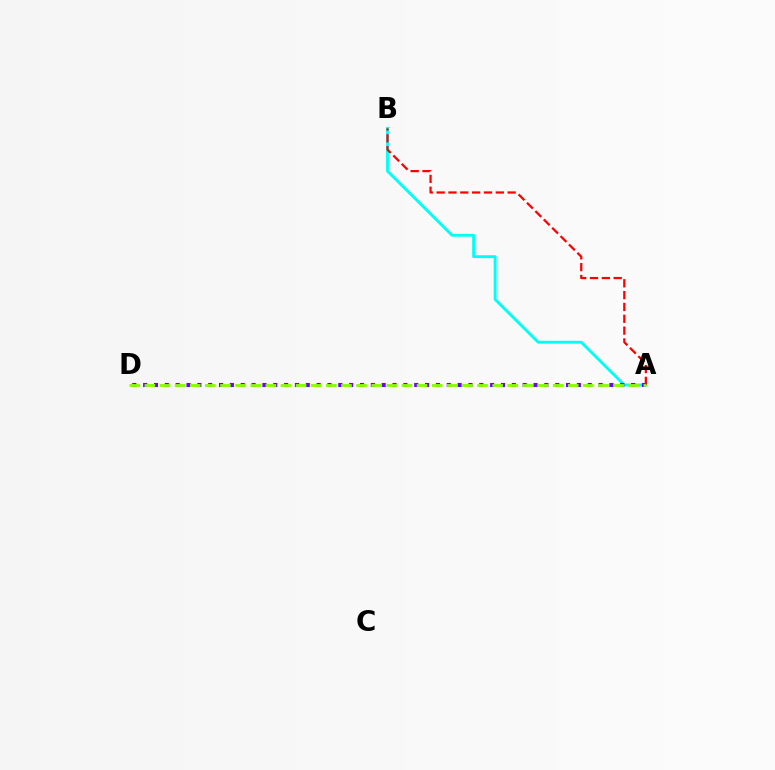{('A', 'B'): [{'color': '#00fff6', 'line_style': 'solid', 'thickness': 2.06}, {'color': '#ff0000', 'line_style': 'dashed', 'thickness': 1.61}], ('A', 'D'): [{'color': '#7200ff', 'line_style': 'dotted', 'thickness': 2.95}, {'color': '#84ff00', 'line_style': 'dashed', 'thickness': 2.05}]}